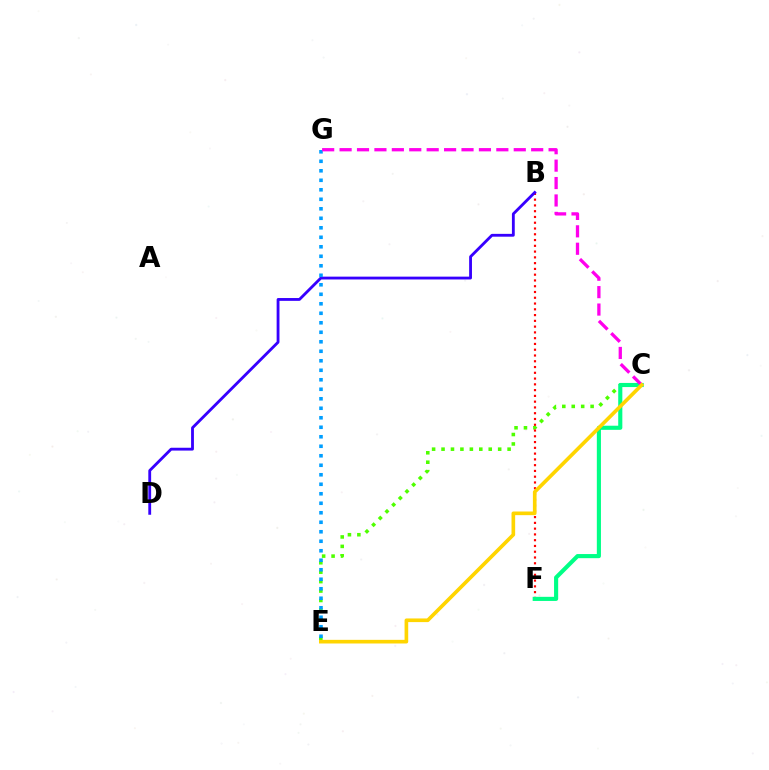{('C', 'E'): [{'color': '#4fff00', 'line_style': 'dotted', 'thickness': 2.56}, {'color': '#ffd500', 'line_style': 'solid', 'thickness': 2.63}], ('B', 'F'): [{'color': '#ff0000', 'line_style': 'dotted', 'thickness': 1.57}], ('C', 'F'): [{'color': '#00ff86', 'line_style': 'solid', 'thickness': 2.96}], ('B', 'D'): [{'color': '#3700ff', 'line_style': 'solid', 'thickness': 2.04}], ('E', 'G'): [{'color': '#009eff', 'line_style': 'dotted', 'thickness': 2.58}], ('C', 'G'): [{'color': '#ff00ed', 'line_style': 'dashed', 'thickness': 2.37}]}